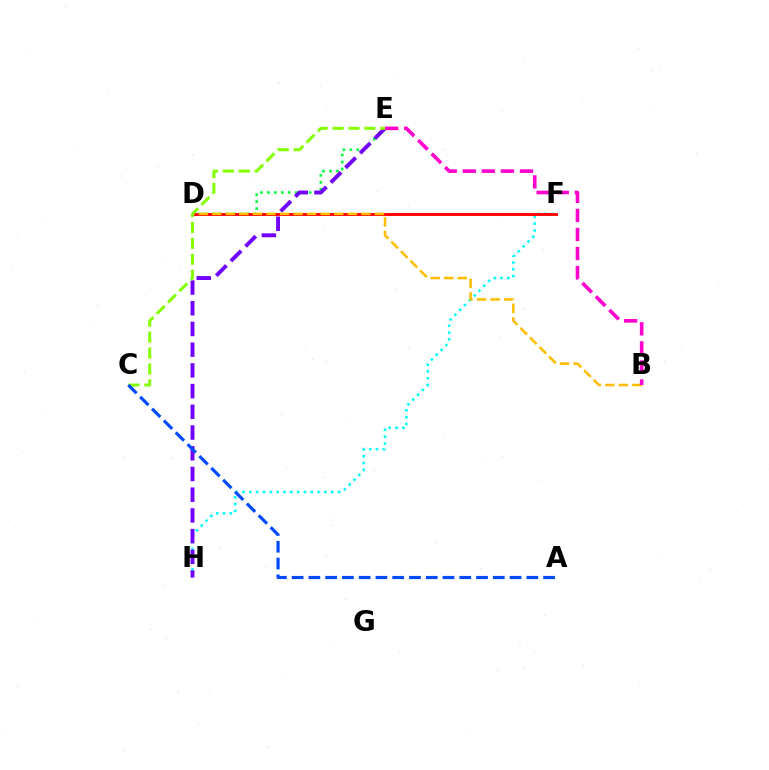{('D', 'E'): [{'color': '#00ff39', 'line_style': 'dotted', 'thickness': 1.89}], ('F', 'H'): [{'color': '#00fff6', 'line_style': 'dotted', 'thickness': 1.85}], ('E', 'H'): [{'color': '#7200ff', 'line_style': 'dashed', 'thickness': 2.81}], ('D', 'F'): [{'color': '#ff0000', 'line_style': 'solid', 'thickness': 2.06}], ('B', 'D'): [{'color': '#ffbd00', 'line_style': 'dashed', 'thickness': 1.84}], ('C', 'E'): [{'color': '#84ff00', 'line_style': 'dashed', 'thickness': 2.16}], ('A', 'C'): [{'color': '#004bff', 'line_style': 'dashed', 'thickness': 2.28}], ('B', 'E'): [{'color': '#ff00cf', 'line_style': 'dashed', 'thickness': 2.59}]}